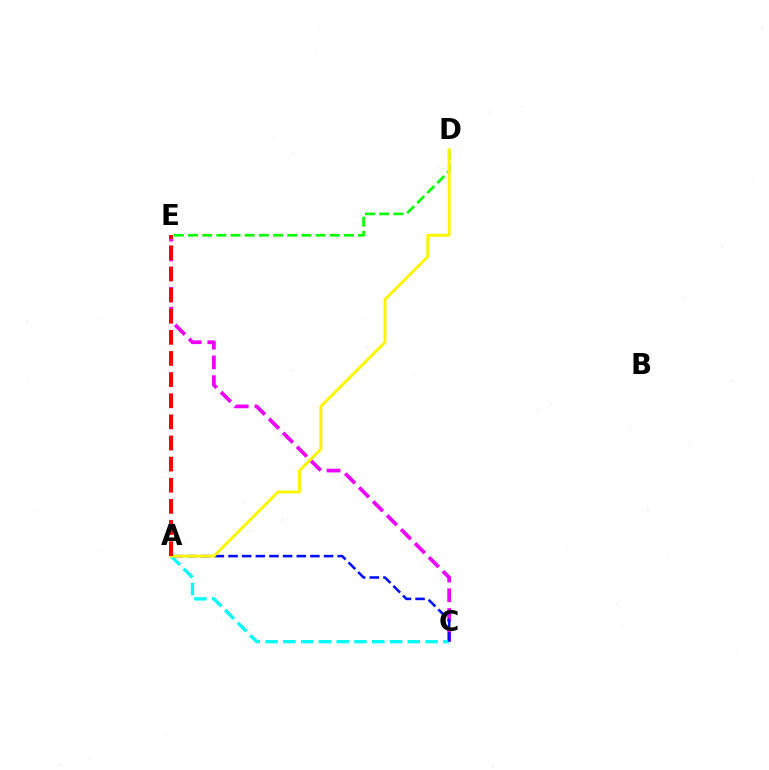{('C', 'E'): [{'color': '#ee00ff', 'line_style': 'dashed', 'thickness': 2.68}], ('D', 'E'): [{'color': '#08ff00', 'line_style': 'dashed', 'thickness': 1.92}], ('A', 'C'): [{'color': '#00fff6', 'line_style': 'dashed', 'thickness': 2.42}, {'color': '#0010ff', 'line_style': 'dashed', 'thickness': 1.85}], ('A', 'D'): [{'color': '#fcf500', 'line_style': 'solid', 'thickness': 2.1}], ('A', 'E'): [{'color': '#ff0000', 'line_style': 'dashed', 'thickness': 2.87}]}